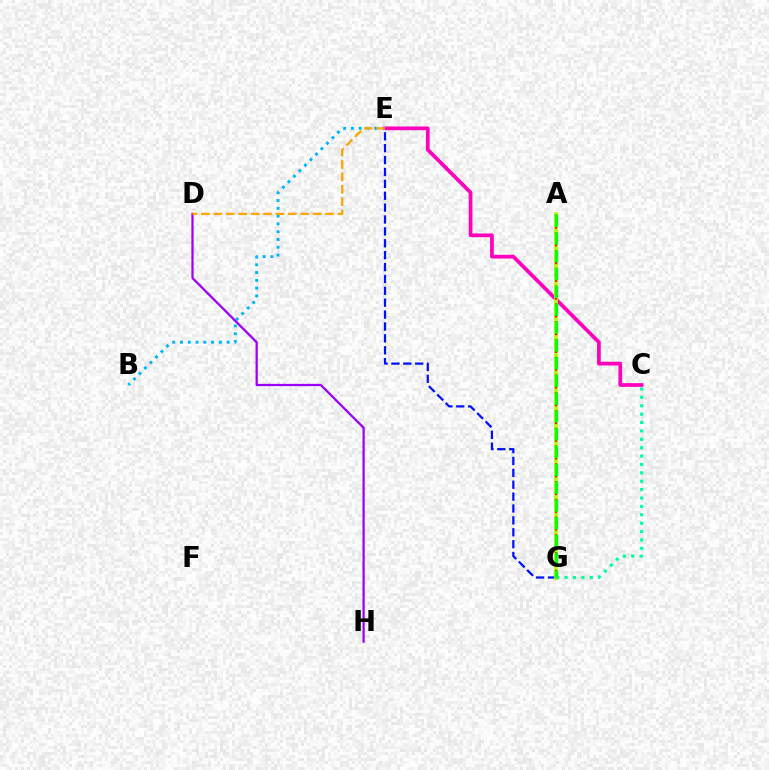{('E', 'G'): [{'color': '#0010ff', 'line_style': 'dashed', 'thickness': 1.61}], ('C', 'E'): [{'color': '#ff00bd', 'line_style': 'solid', 'thickness': 2.69}], ('A', 'G'): [{'color': '#b3ff00', 'line_style': 'solid', 'thickness': 2.74}, {'color': '#ff0000', 'line_style': 'dotted', 'thickness': 1.61}, {'color': '#08ff00', 'line_style': 'dashed', 'thickness': 2.42}], ('B', 'E'): [{'color': '#00b5ff', 'line_style': 'dotted', 'thickness': 2.11}], ('D', 'H'): [{'color': '#9b00ff', 'line_style': 'solid', 'thickness': 1.62}], ('D', 'E'): [{'color': '#ffa500', 'line_style': 'dashed', 'thickness': 1.69}], ('C', 'G'): [{'color': '#00ff9d', 'line_style': 'dotted', 'thickness': 2.28}]}